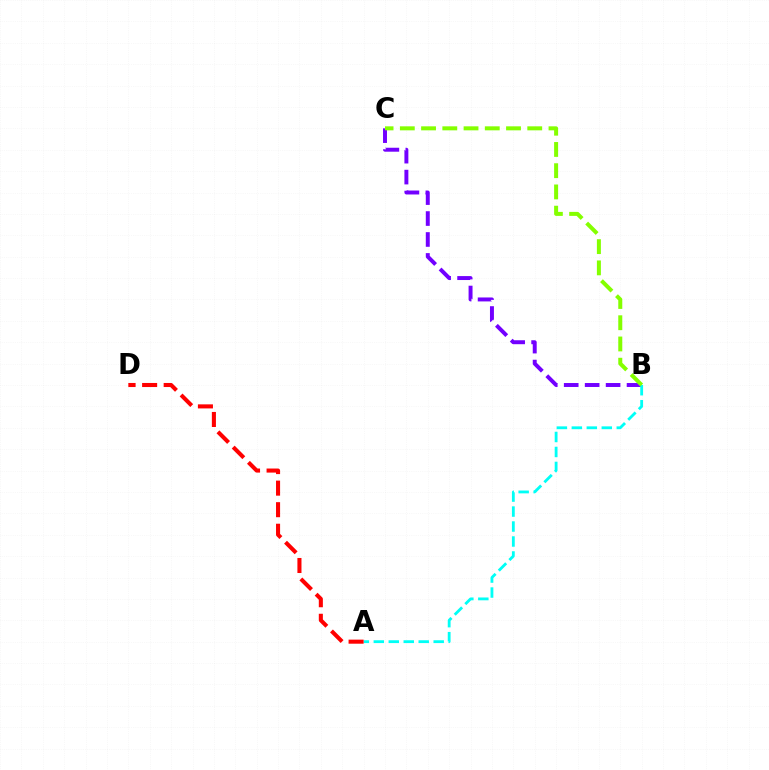{('B', 'C'): [{'color': '#7200ff', 'line_style': 'dashed', 'thickness': 2.85}, {'color': '#84ff00', 'line_style': 'dashed', 'thickness': 2.89}], ('A', 'B'): [{'color': '#00fff6', 'line_style': 'dashed', 'thickness': 2.03}], ('A', 'D'): [{'color': '#ff0000', 'line_style': 'dashed', 'thickness': 2.93}]}